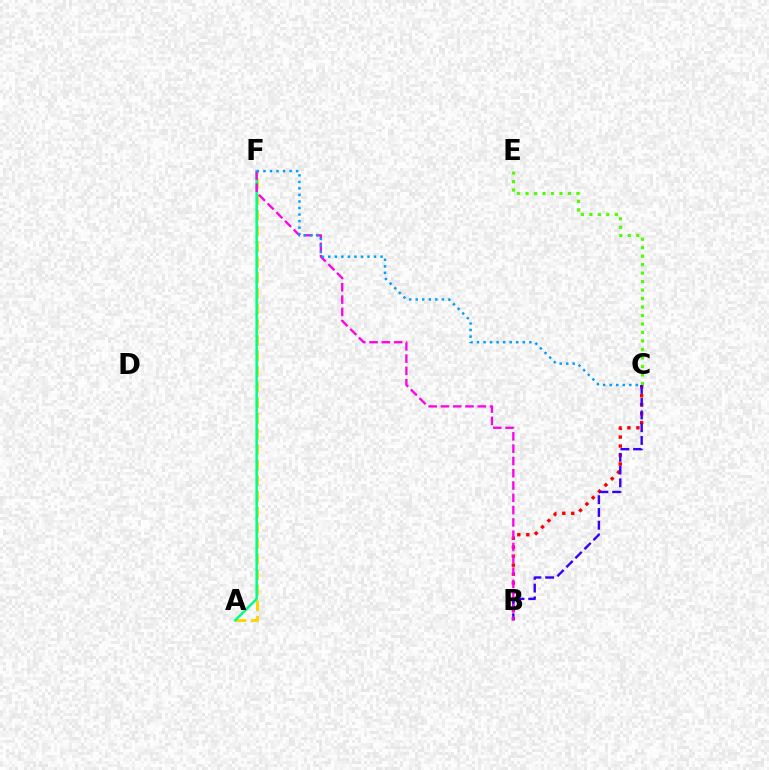{('A', 'F'): [{'color': '#ffd500', 'line_style': 'dashed', 'thickness': 2.12}, {'color': '#00ff86', 'line_style': 'solid', 'thickness': 1.8}], ('C', 'E'): [{'color': '#4fff00', 'line_style': 'dotted', 'thickness': 2.3}], ('B', 'C'): [{'color': '#ff0000', 'line_style': 'dotted', 'thickness': 2.44}, {'color': '#3700ff', 'line_style': 'dashed', 'thickness': 1.73}], ('B', 'F'): [{'color': '#ff00ed', 'line_style': 'dashed', 'thickness': 1.67}], ('C', 'F'): [{'color': '#009eff', 'line_style': 'dotted', 'thickness': 1.78}]}